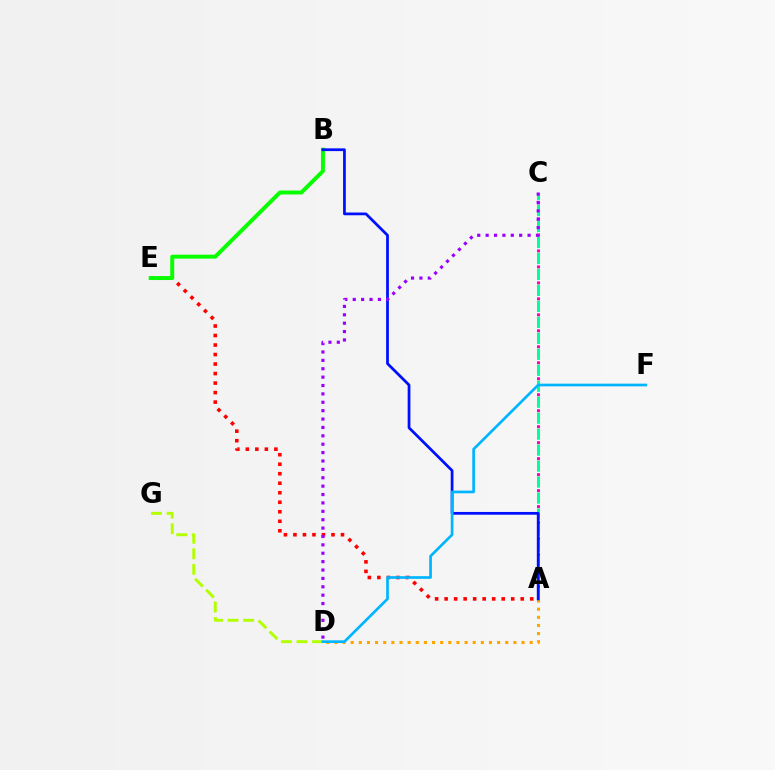{('D', 'G'): [{'color': '#b3ff00', 'line_style': 'dashed', 'thickness': 2.11}], ('A', 'D'): [{'color': '#ffa500', 'line_style': 'dotted', 'thickness': 2.21}], ('A', 'E'): [{'color': '#ff0000', 'line_style': 'dotted', 'thickness': 2.58}], ('B', 'E'): [{'color': '#08ff00', 'line_style': 'solid', 'thickness': 2.84}], ('A', 'C'): [{'color': '#ff00bd', 'line_style': 'dotted', 'thickness': 2.17}, {'color': '#00ff9d', 'line_style': 'dashed', 'thickness': 2.17}], ('A', 'B'): [{'color': '#0010ff', 'line_style': 'solid', 'thickness': 1.98}], ('D', 'F'): [{'color': '#00b5ff', 'line_style': 'solid', 'thickness': 1.93}], ('C', 'D'): [{'color': '#9b00ff', 'line_style': 'dotted', 'thickness': 2.28}]}